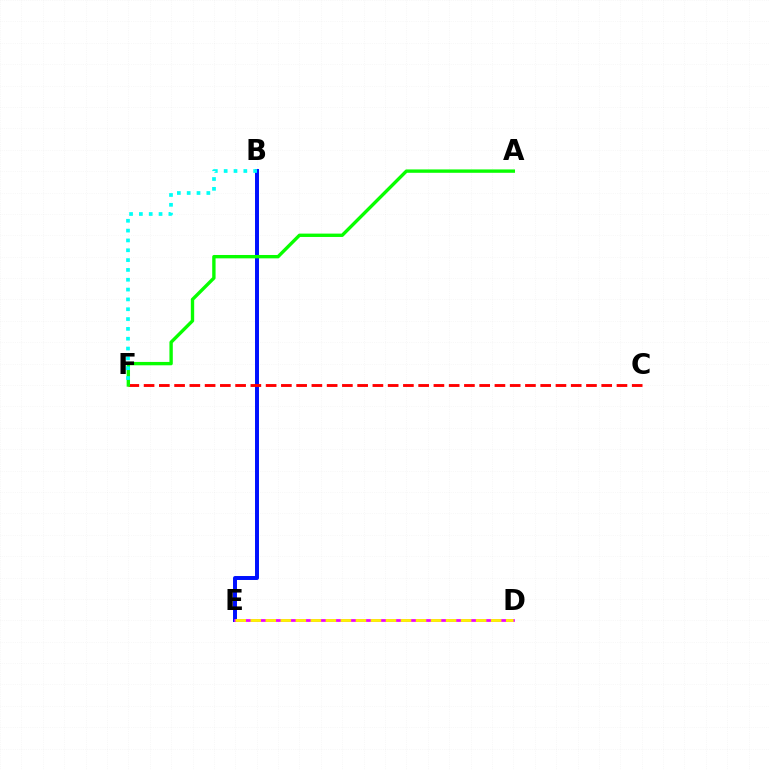{('B', 'E'): [{'color': '#0010ff', 'line_style': 'solid', 'thickness': 2.85}], ('D', 'E'): [{'color': '#ee00ff', 'line_style': 'solid', 'thickness': 1.96}, {'color': '#fcf500', 'line_style': 'dashed', 'thickness': 2.04}], ('C', 'F'): [{'color': '#ff0000', 'line_style': 'dashed', 'thickness': 2.07}], ('A', 'F'): [{'color': '#08ff00', 'line_style': 'solid', 'thickness': 2.42}], ('B', 'F'): [{'color': '#00fff6', 'line_style': 'dotted', 'thickness': 2.67}]}